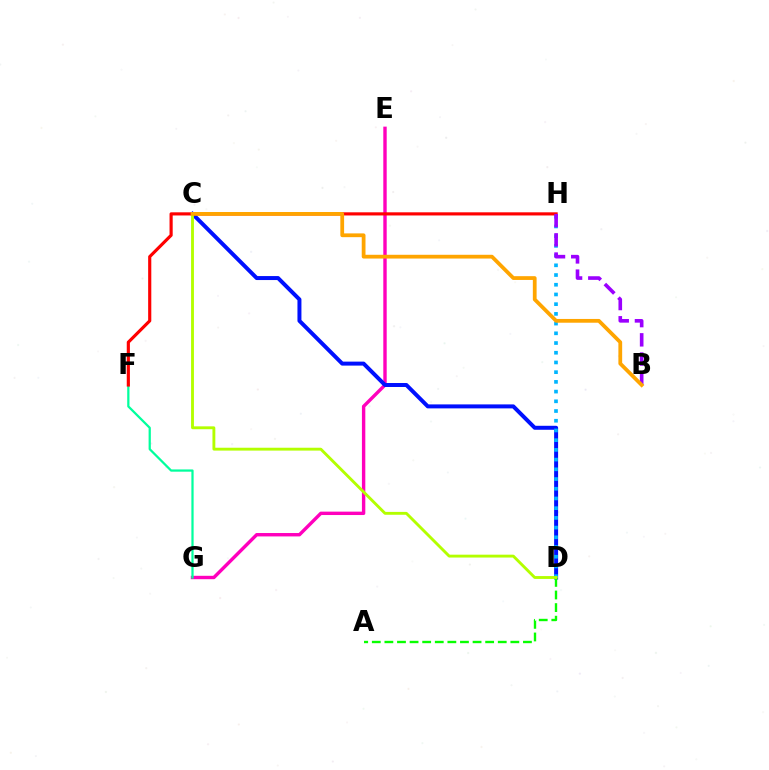{('E', 'G'): [{'color': '#ff00bd', 'line_style': 'solid', 'thickness': 2.45}], ('C', 'D'): [{'color': '#0010ff', 'line_style': 'solid', 'thickness': 2.87}, {'color': '#b3ff00', 'line_style': 'solid', 'thickness': 2.07}], ('D', 'H'): [{'color': '#00b5ff', 'line_style': 'dotted', 'thickness': 2.64}], ('A', 'D'): [{'color': '#08ff00', 'line_style': 'dashed', 'thickness': 1.71}], ('F', 'G'): [{'color': '#00ff9d', 'line_style': 'solid', 'thickness': 1.62}], ('F', 'H'): [{'color': '#ff0000', 'line_style': 'solid', 'thickness': 2.27}], ('B', 'H'): [{'color': '#9b00ff', 'line_style': 'dashed', 'thickness': 2.61}], ('B', 'C'): [{'color': '#ffa500', 'line_style': 'solid', 'thickness': 2.71}]}